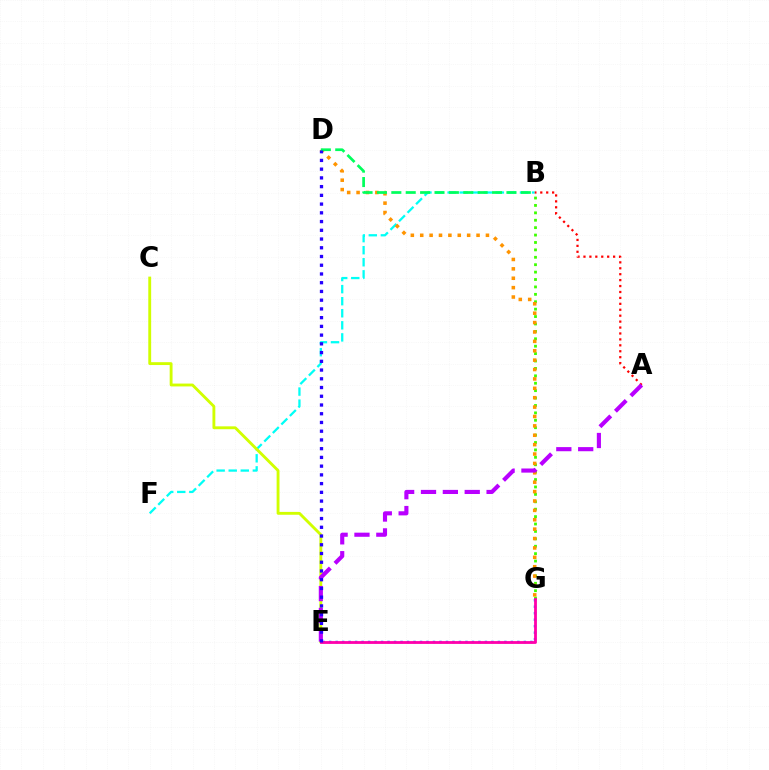{('B', 'G'): [{'color': '#3dff00', 'line_style': 'dotted', 'thickness': 2.01}], ('B', 'F'): [{'color': '#00fff6', 'line_style': 'dashed', 'thickness': 1.64}], ('C', 'E'): [{'color': '#d1ff00', 'line_style': 'solid', 'thickness': 2.06}], ('D', 'G'): [{'color': '#ff9400', 'line_style': 'dotted', 'thickness': 2.55}], ('E', 'G'): [{'color': '#0074ff', 'line_style': 'dotted', 'thickness': 1.76}, {'color': '#ff00ac', 'line_style': 'solid', 'thickness': 2.02}], ('A', 'B'): [{'color': '#ff0000', 'line_style': 'dotted', 'thickness': 1.61}], ('B', 'D'): [{'color': '#00ff5c', 'line_style': 'dashed', 'thickness': 1.95}], ('A', 'E'): [{'color': '#b900ff', 'line_style': 'dashed', 'thickness': 2.97}], ('D', 'E'): [{'color': '#2500ff', 'line_style': 'dotted', 'thickness': 2.37}]}